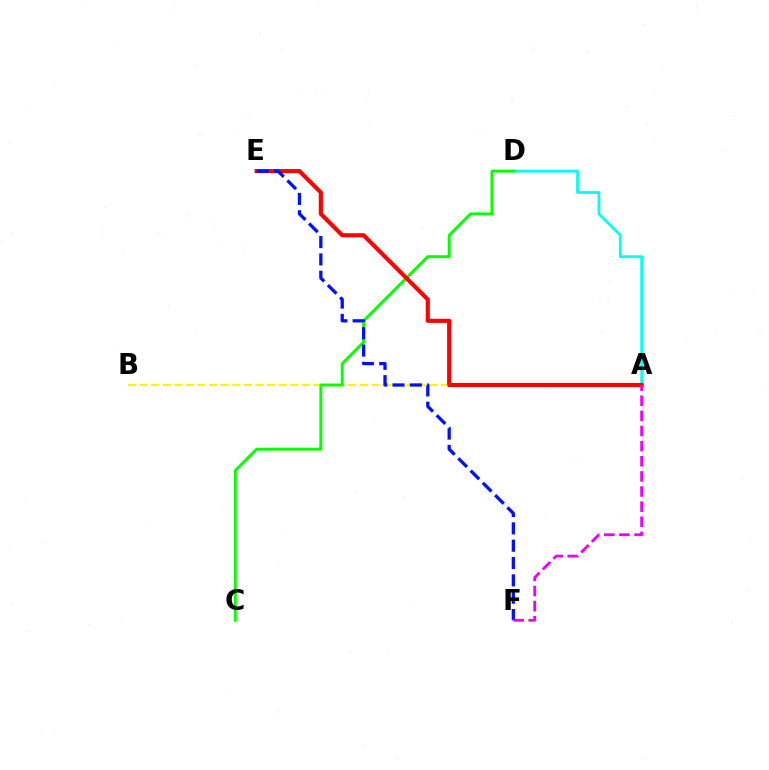{('A', 'B'): [{'color': '#fcf500', 'line_style': 'dashed', 'thickness': 1.57}], ('A', 'D'): [{'color': '#00fff6', 'line_style': 'solid', 'thickness': 2.0}], ('C', 'D'): [{'color': '#08ff00', 'line_style': 'solid', 'thickness': 2.12}], ('A', 'E'): [{'color': '#ff0000', 'line_style': 'solid', 'thickness': 2.98}], ('E', 'F'): [{'color': '#0010ff', 'line_style': 'dashed', 'thickness': 2.36}], ('A', 'F'): [{'color': '#ee00ff', 'line_style': 'dashed', 'thickness': 2.05}]}